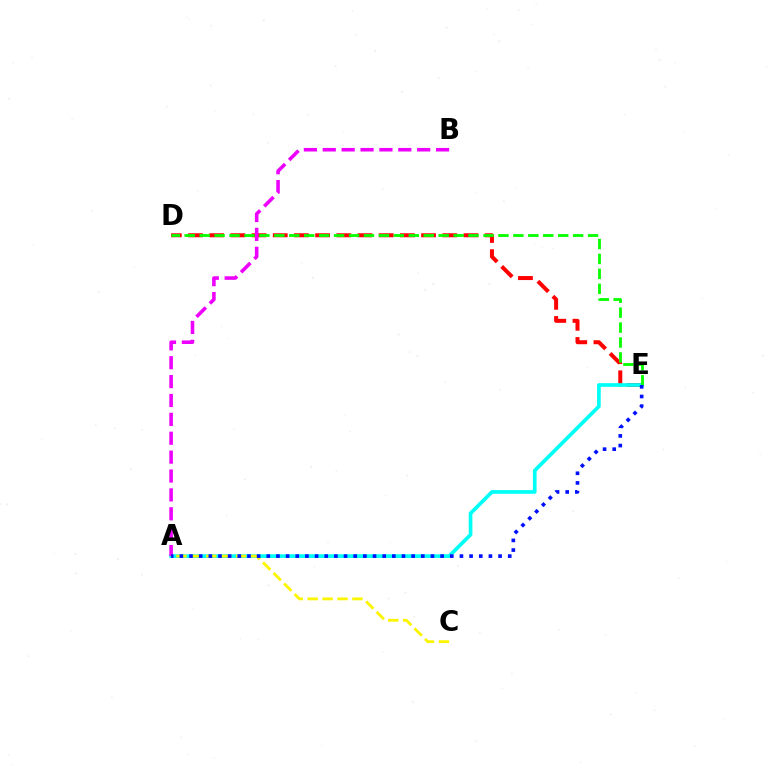{('D', 'E'): [{'color': '#ff0000', 'line_style': 'dashed', 'thickness': 2.88}, {'color': '#08ff00', 'line_style': 'dashed', 'thickness': 2.03}], ('A', 'E'): [{'color': '#00fff6', 'line_style': 'solid', 'thickness': 2.65}, {'color': '#0010ff', 'line_style': 'dotted', 'thickness': 2.62}], ('A', 'B'): [{'color': '#ee00ff', 'line_style': 'dashed', 'thickness': 2.57}], ('A', 'C'): [{'color': '#fcf500', 'line_style': 'dashed', 'thickness': 2.02}]}